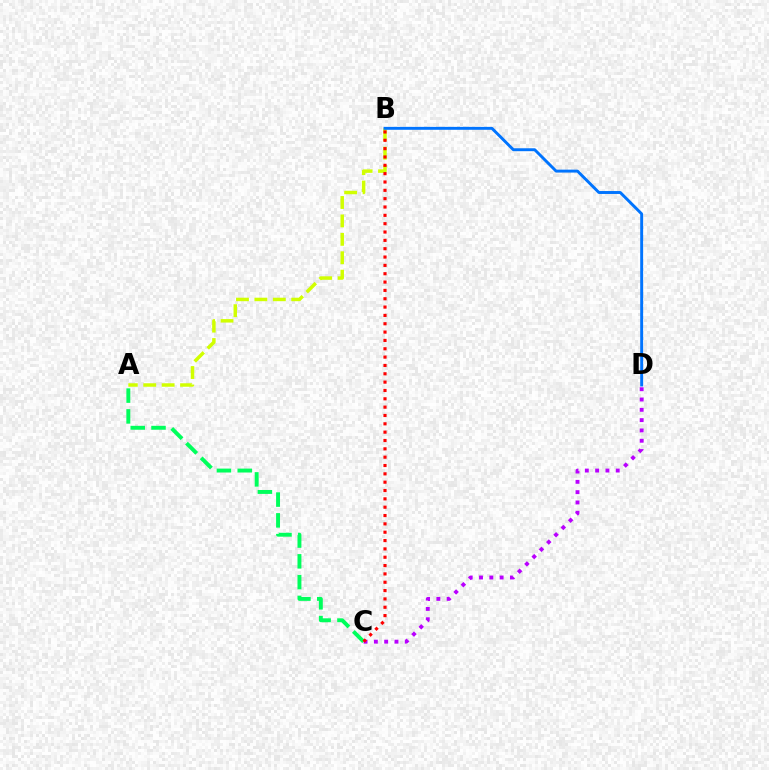{('C', 'D'): [{'color': '#b900ff', 'line_style': 'dotted', 'thickness': 2.8}], ('A', 'C'): [{'color': '#00ff5c', 'line_style': 'dashed', 'thickness': 2.82}], ('A', 'B'): [{'color': '#d1ff00', 'line_style': 'dashed', 'thickness': 2.5}], ('B', 'D'): [{'color': '#0074ff', 'line_style': 'solid', 'thickness': 2.1}], ('B', 'C'): [{'color': '#ff0000', 'line_style': 'dotted', 'thickness': 2.27}]}